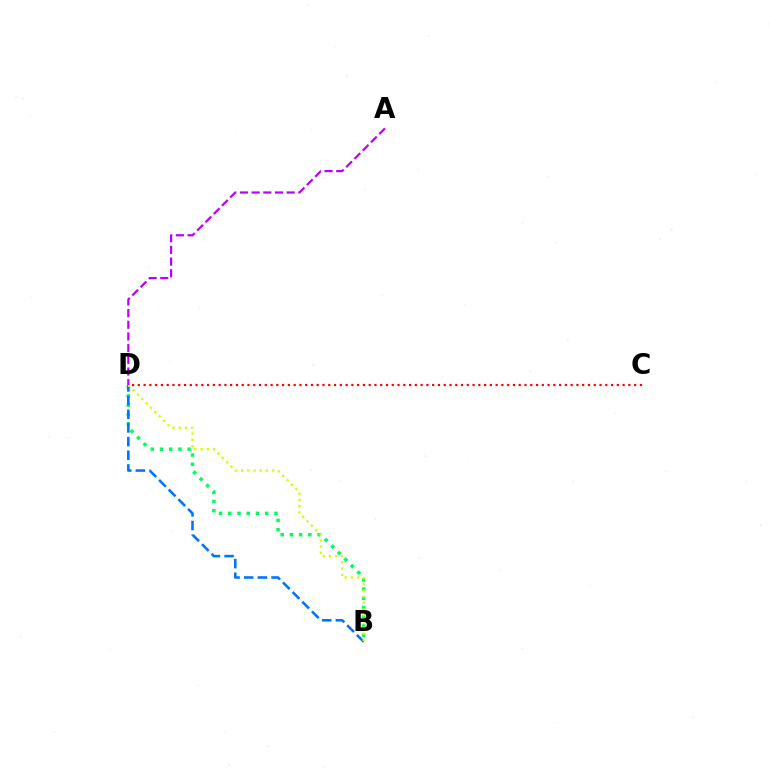{('B', 'D'): [{'color': '#00ff5c', 'line_style': 'dotted', 'thickness': 2.51}, {'color': '#0074ff', 'line_style': 'dashed', 'thickness': 1.86}, {'color': '#d1ff00', 'line_style': 'dotted', 'thickness': 1.68}], ('C', 'D'): [{'color': '#ff0000', 'line_style': 'dotted', 'thickness': 1.57}], ('A', 'D'): [{'color': '#b900ff', 'line_style': 'dashed', 'thickness': 1.59}]}